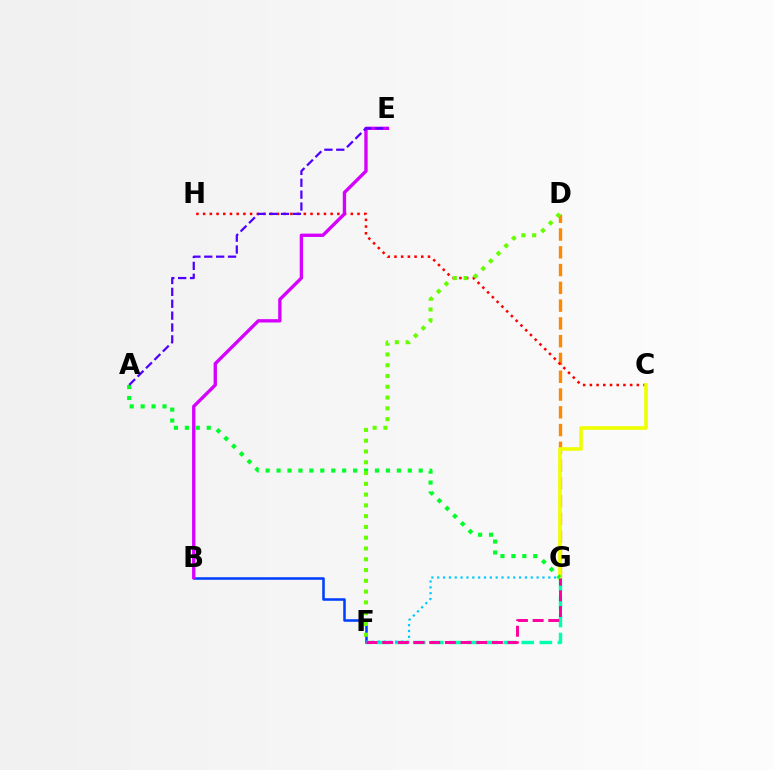{('D', 'G'): [{'color': '#ff8800', 'line_style': 'dashed', 'thickness': 2.42}], ('C', 'H'): [{'color': '#ff0000', 'line_style': 'dotted', 'thickness': 1.82}], ('B', 'F'): [{'color': '#003fff', 'line_style': 'solid', 'thickness': 1.83}], ('C', 'G'): [{'color': '#eeff00', 'line_style': 'solid', 'thickness': 2.61}], ('A', 'G'): [{'color': '#00ff27', 'line_style': 'dotted', 'thickness': 2.97}], ('F', 'G'): [{'color': '#00ffaf', 'line_style': 'dashed', 'thickness': 2.46}, {'color': '#00c7ff', 'line_style': 'dotted', 'thickness': 1.59}, {'color': '#ff00a0', 'line_style': 'dashed', 'thickness': 2.13}], ('D', 'F'): [{'color': '#66ff00', 'line_style': 'dotted', 'thickness': 2.93}], ('B', 'E'): [{'color': '#d600ff', 'line_style': 'solid', 'thickness': 2.41}], ('A', 'E'): [{'color': '#4f00ff', 'line_style': 'dashed', 'thickness': 1.61}]}